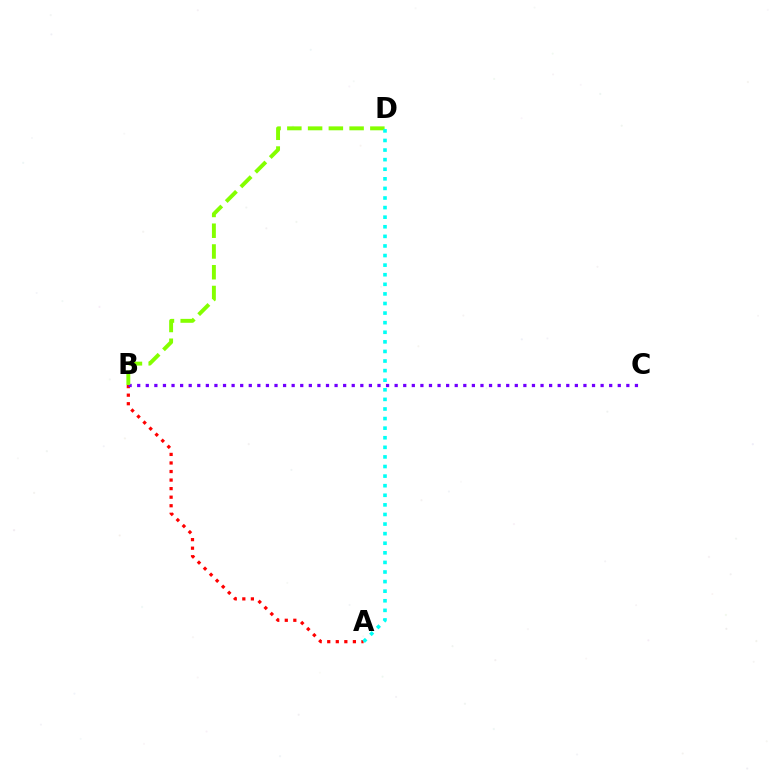{('A', 'B'): [{'color': '#ff0000', 'line_style': 'dotted', 'thickness': 2.32}], ('B', 'C'): [{'color': '#7200ff', 'line_style': 'dotted', 'thickness': 2.33}], ('B', 'D'): [{'color': '#84ff00', 'line_style': 'dashed', 'thickness': 2.82}], ('A', 'D'): [{'color': '#00fff6', 'line_style': 'dotted', 'thickness': 2.61}]}